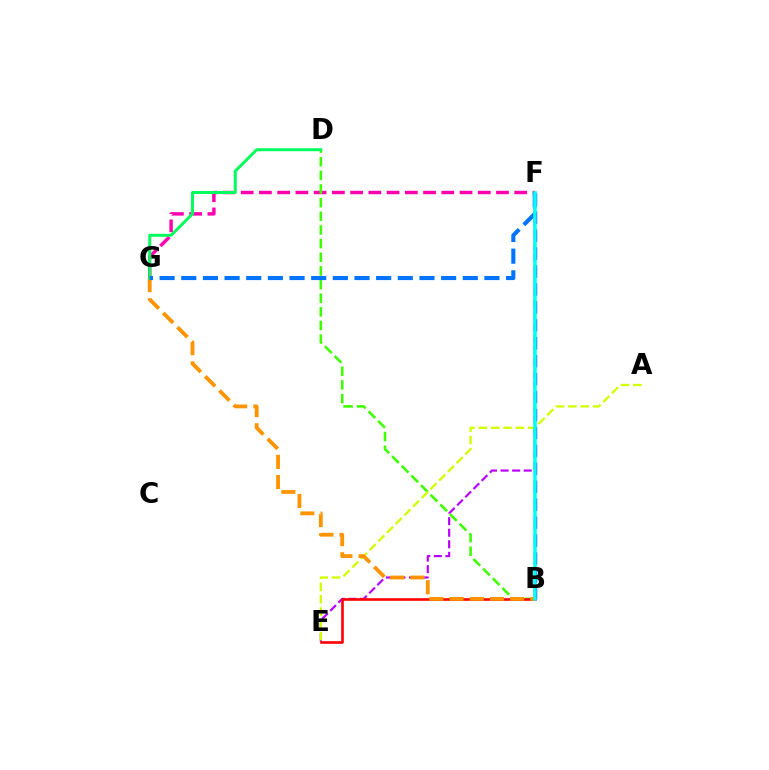{('B', 'F'): [{'color': '#2500ff', 'line_style': 'dashed', 'thickness': 2.44}, {'color': '#00fff6', 'line_style': 'solid', 'thickness': 2.54}], ('F', 'G'): [{'color': '#ff00ac', 'line_style': 'dashed', 'thickness': 2.48}, {'color': '#0074ff', 'line_style': 'dashed', 'thickness': 2.94}], ('B', 'D'): [{'color': '#3dff00', 'line_style': 'dashed', 'thickness': 1.85}], ('E', 'F'): [{'color': '#b900ff', 'line_style': 'dashed', 'thickness': 1.57}], ('B', 'E'): [{'color': '#ff0000', 'line_style': 'solid', 'thickness': 1.88}], ('A', 'E'): [{'color': '#d1ff00', 'line_style': 'dashed', 'thickness': 1.67}], ('B', 'G'): [{'color': '#ff9400', 'line_style': 'dashed', 'thickness': 2.74}], ('D', 'G'): [{'color': '#00ff5c', 'line_style': 'solid', 'thickness': 2.13}]}